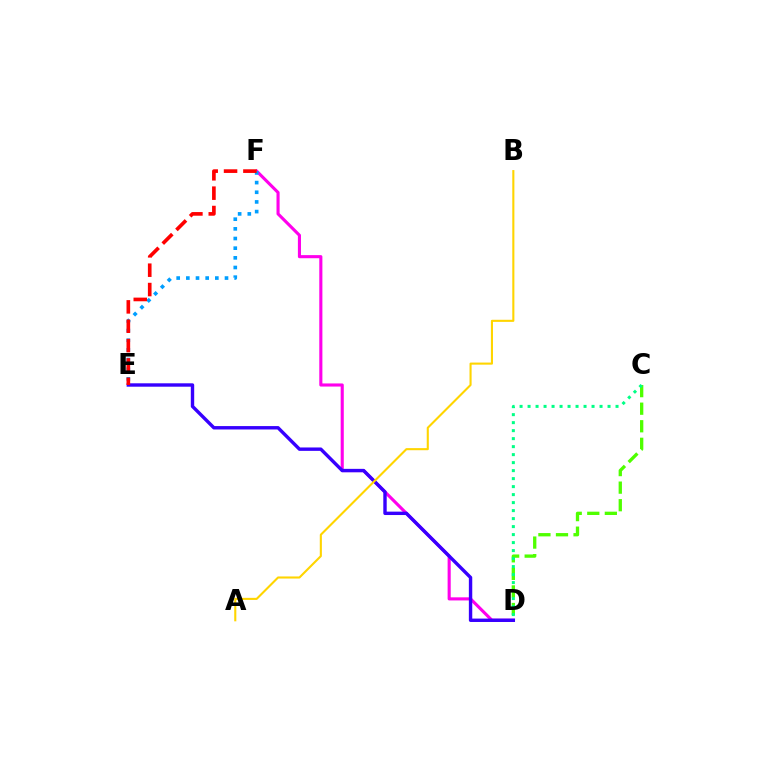{('D', 'F'): [{'color': '#ff00ed', 'line_style': 'solid', 'thickness': 2.24}], ('D', 'E'): [{'color': '#3700ff', 'line_style': 'solid', 'thickness': 2.45}], ('C', 'D'): [{'color': '#4fff00', 'line_style': 'dashed', 'thickness': 2.39}, {'color': '#00ff86', 'line_style': 'dotted', 'thickness': 2.17}], ('E', 'F'): [{'color': '#009eff', 'line_style': 'dotted', 'thickness': 2.63}, {'color': '#ff0000', 'line_style': 'dashed', 'thickness': 2.63}], ('A', 'B'): [{'color': '#ffd500', 'line_style': 'solid', 'thickness': 1.51}]}